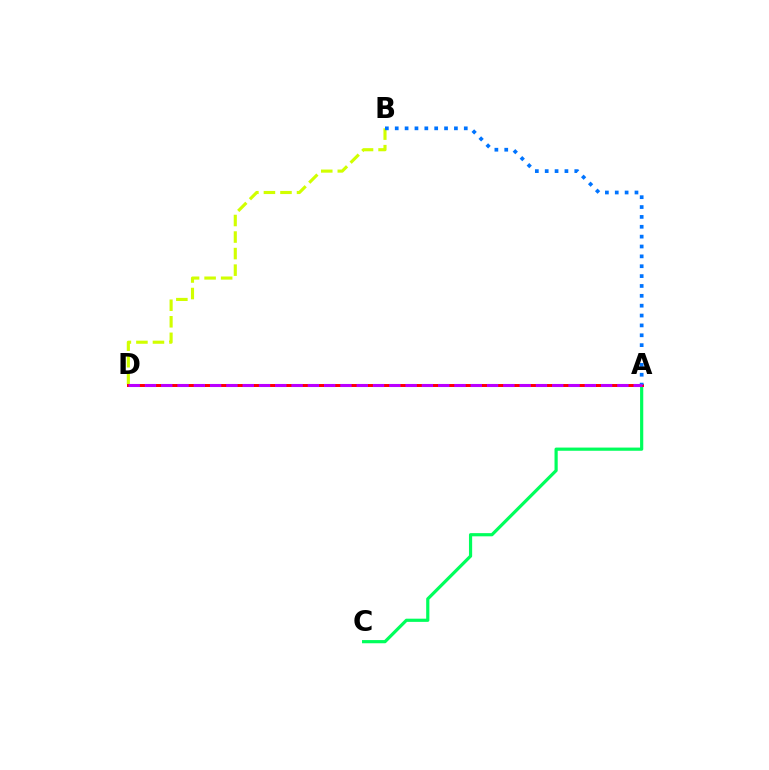{('A', 'C'): [{'color': '#00ff5c', 'line_style': 'solid', 'thickness': 2.3}], ('B', 'D'): [{'color': '#d1ff00', 'line_style': 'dashed', 'thickness': 2.25}], ('A', 'D'): [{'color': '#ff0000', 'line_style': 'solid', 'thickness': 2.14}, {'color': '#b900ff', 'line_style': 'dashed', 'thickness': 2.21}], ('A', 'B'): [{'color': '#0074ff', 'line_style': 'dotted', 'thickness': 2.68}]}